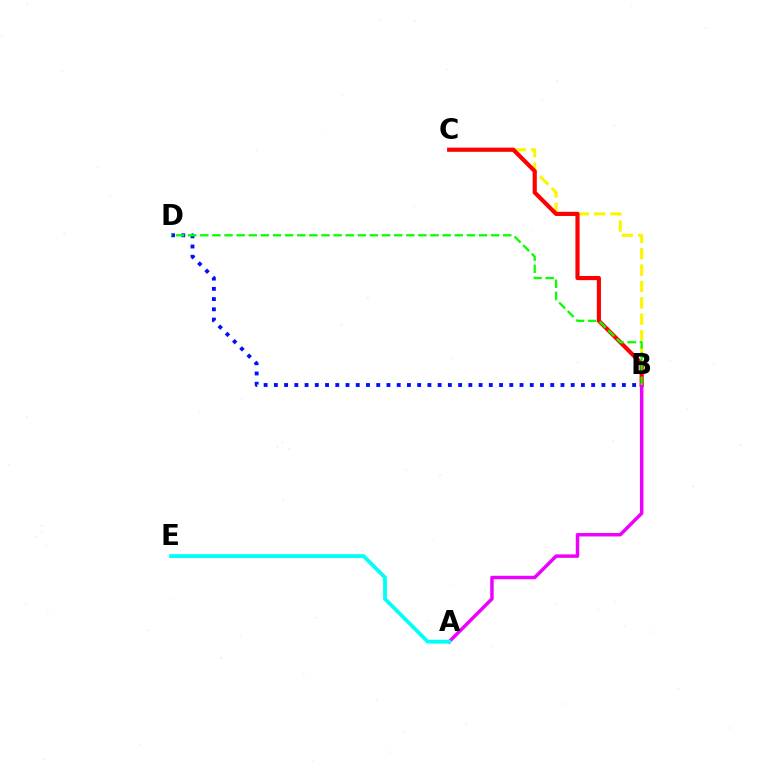{('B', 'C'): [{'color': '#fcf500', 'line_style': 'dashed', 'thickness': 2.22}, {'color': '#ff0000', 'line_style': 'solid', 'thickness': 2.99}], ('A', 'B'): [{'color': '#ee00ff', 'line_style': 'solid', 'thickness': 2.5}], ('A', 'E'): [{'color': '#00fff6', 'line_style': 'solid', 'thickness': 2.74}], ('B', 'D'): [{'color': '#0010ff', 'line_style': 'dotted', 'thickness': 2.78}, {'color': '#08ff00', 'line_style': 'dashed', 'thickness': 1.65}]}